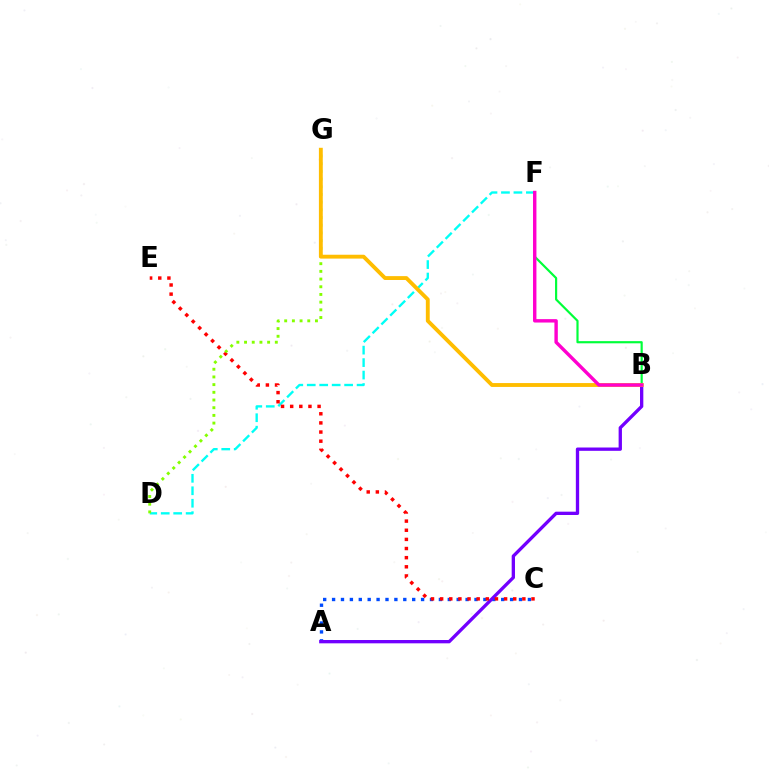{('D', 'F'): [{'color': '#00fff6', 'line_style': 'dashed', 'thickness': 1.69}], ('A', 'C'): [{'color': '#004bff', 'line_style': 'dotted', 'thickness': 2.42}], ('A', 'B'): [{'color': '#7200ff', 'line_style': 'solid', 'thickness': 2.39}], ('B', 'F'): [{'color': '#00ff39', 'line_style': 'solid', 'thickness': 1.57}, {'color': '#ff00cf', 'line_style': 'solid', 'thickness': 2.45}], ('C', 'E'): [{'color': '#ff0000', 'line_style': 'dotted', 'thickness': 2.48}], ('D', 'G'): [{'color': '#84ff00', 'line_style': 'dotted', 'thickness': 2.09}], ('B', 'G'): [{'color': '#ffbd00', 'line_style': 'solid', 'thickness': 2.78}]}